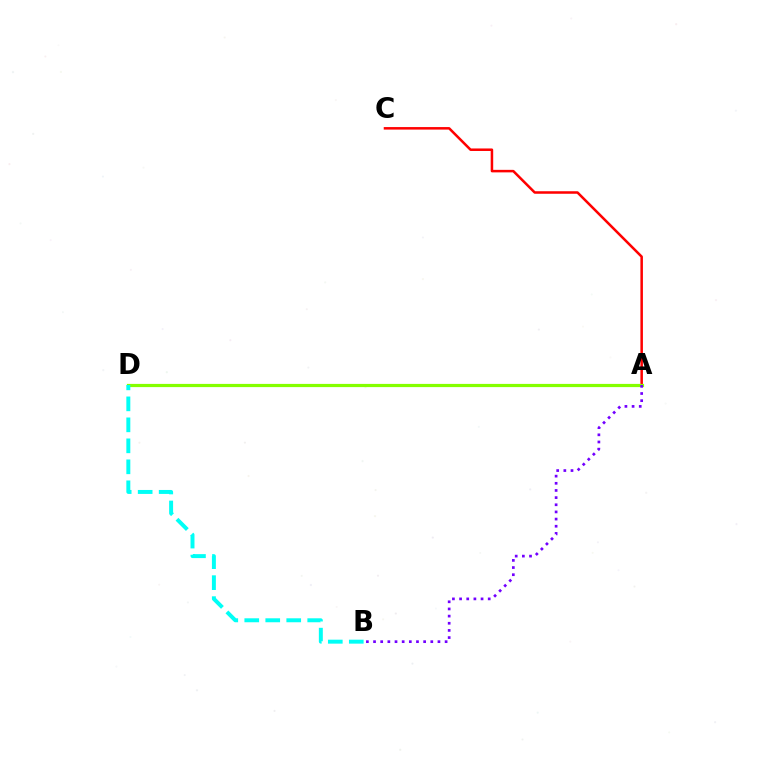{('A', 'C'): [{'color': '#ff0000', 'line_style': 'solid', 'thickness': 1.81}], ('A', 'D'): [{'color': '#84ff00', 'line_style': 'solid', 'thickness': 2.31}], ('A', 'B'): [{'color': '#7200ff', 'line_style': 'dotted', 'thickness': 1.94}], ('B', 'D'): [{'color': '#00fff6', 'line_style': 'dashed', 'thickness': 2.85}]}